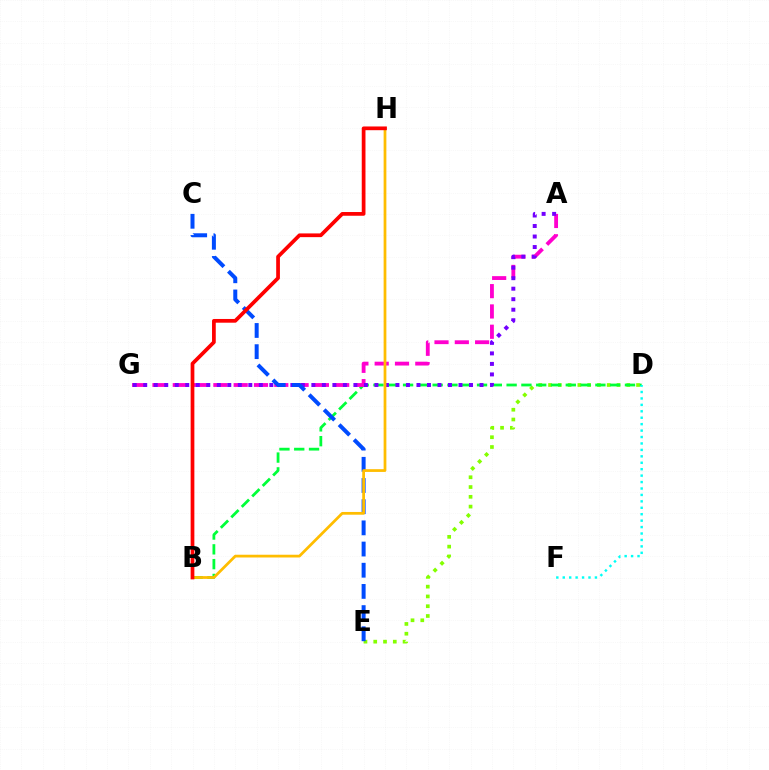{('D', 'E'): [{'color': '#84ff00', 'line_style': 'dotted', 'thickness': 2.66}], ('B', 'D'): [{'color': '#00ff39', 'line_style': 'dashed', 'thickness': 2.01}], ('A', 'G'): [{'color': '#ff00cf', 'line_style': 'dashed', 'thickness': 2.76}, {'color': '#7200ff', 'line_style': 'dotted', 'thickness': 2.86}], ('D', 'F'): [{'color': '#00fff6', 'line_style': 'dotted', 'thickness': 1.75}], ('C', 'E'): [{'color': '#004bff', 'line_style': 'dashed', 'thickness': 2.88}], ('B', 'H'): [{'color': '#ffbd00', 'line_style': 'solid', 'thickness': 1.98}, {'color': '#ff0000', 'line_style': 'solid', 'thickness': 2.68}]}